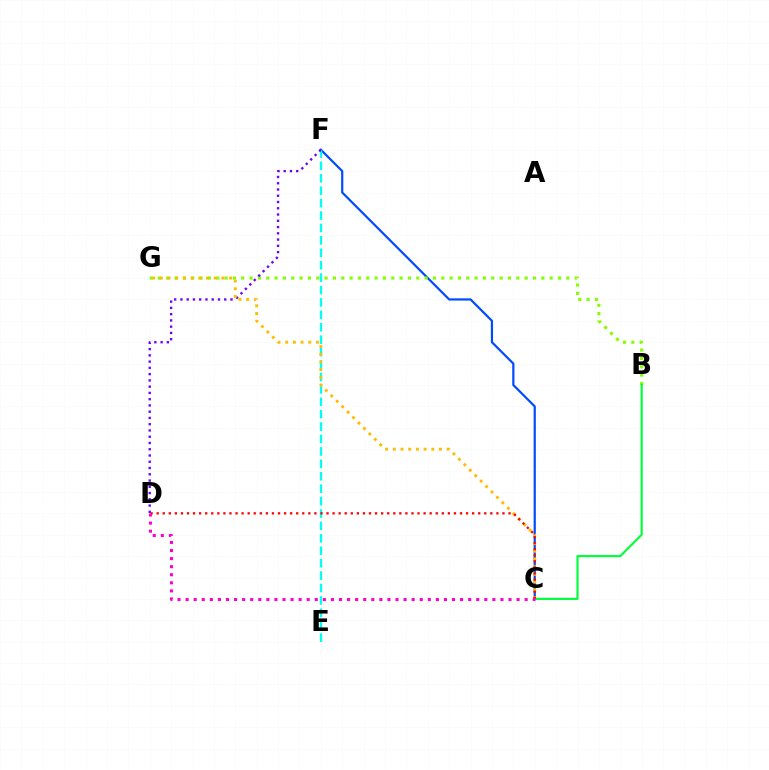{('C', 'F'): [{'color': '#004bff', 'line_style': 'solid', 'thickness': 1.59}], ('E', 'F'): [{'color': '#00fff6', 'line_style': 'dashed', 'thickness': 1.69}], ('B', 'G'): [{'color': '#84ff00', 'line_style': 'dotted', 'thickness': 2.26}], ('D', 'F'): [{'color': '#7200ff', 'line_style': 'dotted', 'thickness': 1.7}], ('C', 'G'): [{'color': '#ffbd00', 'line_style': 'dotted', 'thickness': 2.09}], ('B', 'C'): [{'color': '#00ff39', 'line_style': 'solid', 'thickness': 1.55}], ('C', 'D'): [{'color': '#ff0000', 'line_style': 'dotted', 'thickness': 1.65}, {'color': '#ff00cf', 'line_style': 'dotted', 'thickness': 2.19}]}